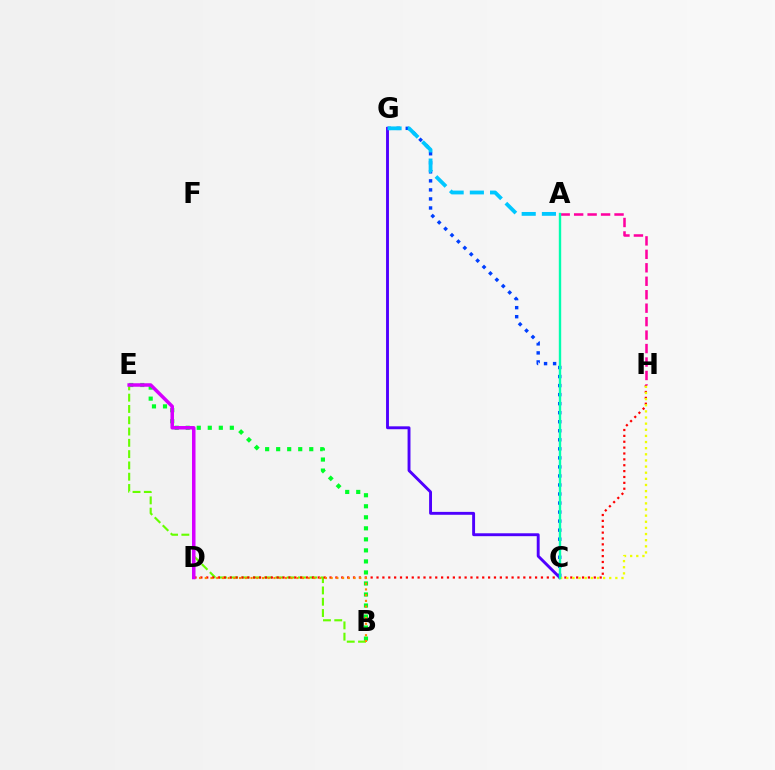{('B', 'E'): [{'color': '#00ff27', 'line_style': 'dotted', 'thickness': 3.0}, {'color': '#66ff00', 'line_style': 'dashed', 'thickness': 1.53}], ('C', 'G'): [{'color': '#003fff', 'line_style': 'dotted', 'thickness': 2.45}, {'color': '#4f00ff', 'line_style': 'solid', 'thickness': 2.09}], ('D', 'H'): [{'color': '#ff0000', 'line_style': 'dotted', 'thickness': 1.6}], ('B', 'D'): [{'color': '#ff8800', 'line_style': 'dotted', 'thickness': 1.55}], ('A', 'H'): [{'color': '#ff00a0', 'line_style': 'dashed', 'thickness': 1.83}], ('C', 'H'): [{'color': '#eeff00', 'line_style': 'dotted', 'thickness': 1.67}], ('A', 'C'): [{'color': '#00ffaf', 'line_style': 'solid', 'thickness': 1.72}], ('D', 'E'): [{'color': '#d600ff', 'line_style': 'solid', 'thickness': 2.53}], ('A', 'G'): [{'color': '#00c7ff', 'line_style': 'dashed', 'thickness': 2.75}]}